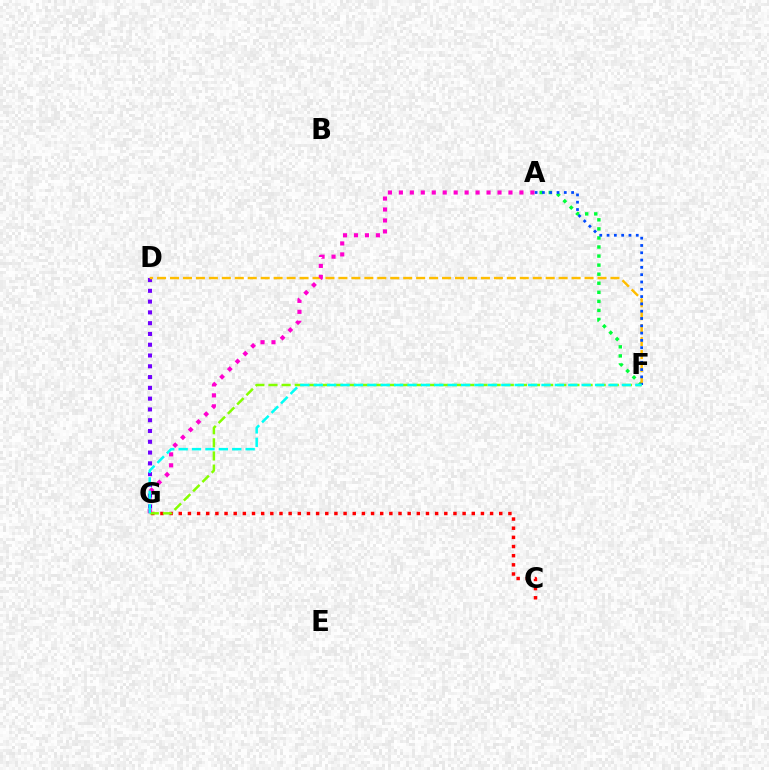{('A', 'F'): [{'color': '#00ff39', 'line_style': 'dotted', 'thickness': 2.46}, {'color': '#004bff', 'line_style': 'dotted', 'thickness': 1.98}], ('C', 'G'): [{'color': '#ff0000', 'line_style': 'dotted', 'thickness': 2.49}], ('D', 'G'): [{'color': '#7200ff', 'line_style': 'dotted', 'thickness': 2.93}], ('D', 'F'): [{'color': '#ffbd00', 'line_style': 'dashed', 'thickness': 1.76}], ('A', 'G'): [{'color': '#ff00cf', 'line_style': 'dotted', 'thickness': 2.98}], ('F', 'G'): [{'color': '#84ff00', 'line_style': 'dashed', 'thickness': 1.78}, {'color': '#00fff6', 'line_style': 'dashed', 'thickness': 1.82}]}